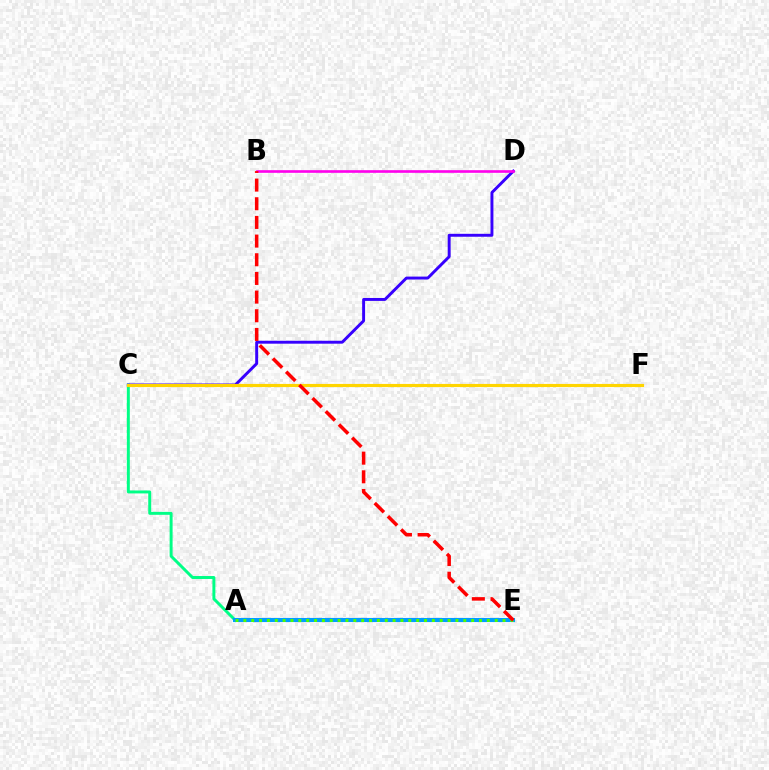{('A', 'C'): [{'color': '#00ff86', 'line_style': 'solid', 'thickness': 2.13}], ('C', 'D'): [{'color': '#3700ff', 'line_style': 'solid', 'thickness': 2.11}], ('A', 'E'): [{'color': '#009eff', 'line_style': 'solid', 'thickness': 2.96}, {'color': '#4fff00', 'line_style': 'dotted', 'thickness': 2.13}], ('C', 'F'): [{'color': '#ffd500', 'line_style': 'solid', 'thickness': 2.26}], ('B', 'D'): [{'color': '#ff00ed', 'line_style': 'solid', 'thickness': 1.9}], ('B', 'E'): [{'color': '#ff0000', 'line_style': 'dashed', 'thickness': 2.54}]}